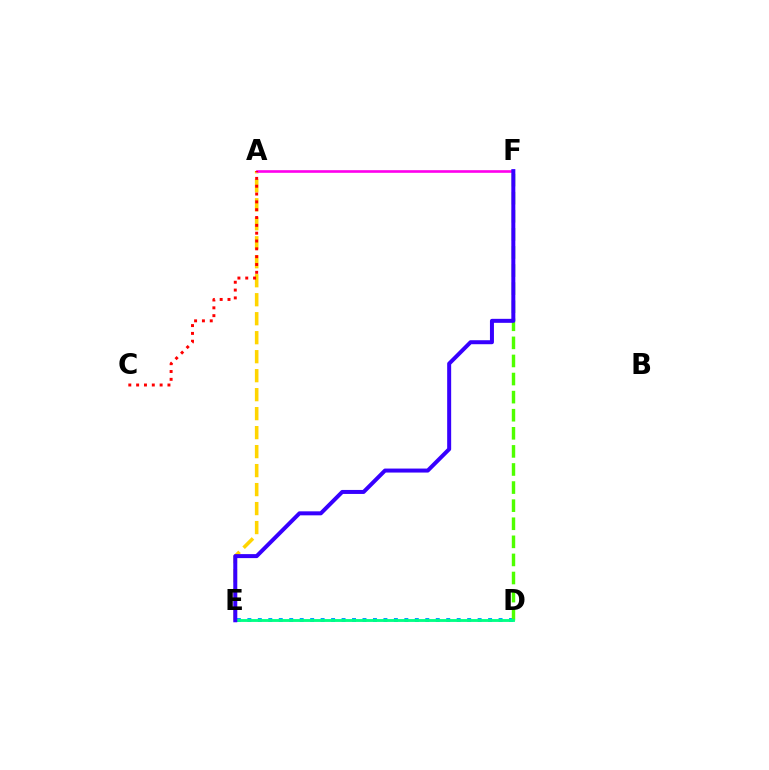{('A', 'E'): [{'color': '#ffd500', 'line_style': 'dashed', 'thickness': 2.58}], ('D', 'E'): [{'color': '#009eff', 'line_style': 'dotted', 'thickness': 2.84}, {'color': '#00ff86', 'line_style': 'solid', 'thickness': 2.05}], ('D', 'F'): [{'color': '#4fff00', 'line_style': 'dashed', 'thickness': 2.46}], ('A', 'F'): [{'color': '#ff00ed', 'line_style': 'solid', 'thickness': 1.9}], ('A', 'C'): [{'color': '#ff0000', 'line_style': 'dotted', 'thickness': 2.13}], ('E', 'F'): [{'color': '#3700ff', 'line_style': 'solid', 'thickness': 2.88}]}